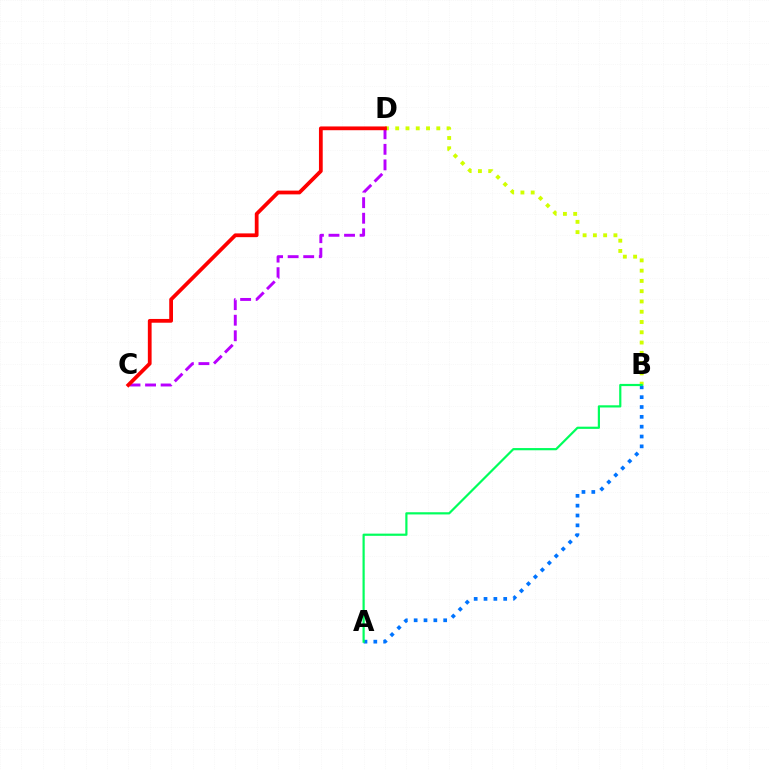{('B', 'D'): [{'color': '#d1ff00', 'line_style': 'dotted', 'thickness': 2.79}], ('A', 'B'): [{'color': '#0074ff', 'line_style': 'dotted', 'thickness': 2.67}, {'color': '#00ff5c', 'line_style': 'solid', 'thickness': 1.58}], ('C', 'D'): [{'color': '#b900ff', 'line_style': 'dashed', 'thickness': 2.11}, {'color': '#ff0000', 'line_style': 'solid', 'thickness': 2.71}]}